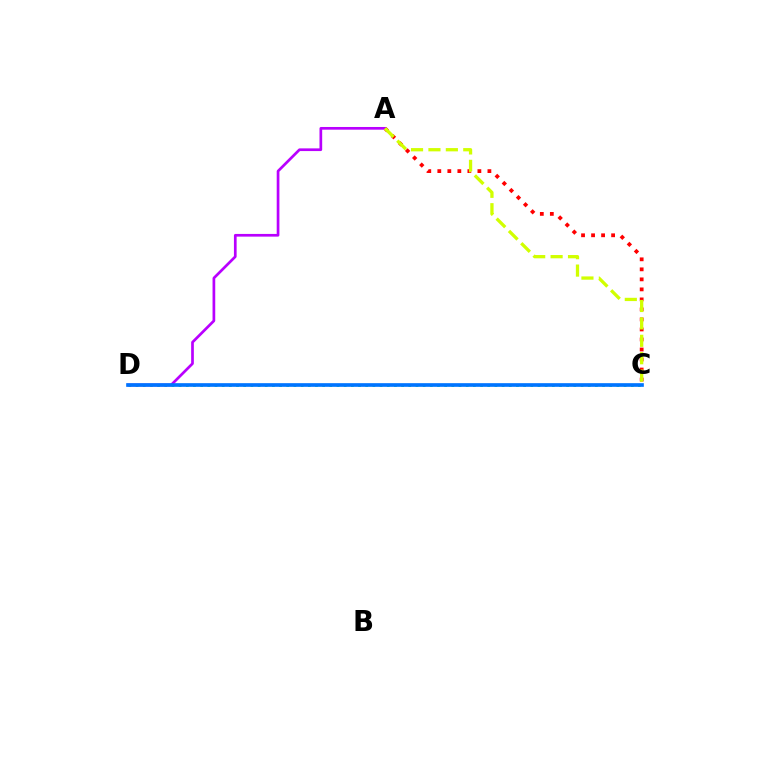{('A', 'C'): [{'color': '#ff0000', 'line_style': 'dotted', 'thickness': 2.72}, {'color': '#d1ff00', 'line_style': 'dashed', 'thickness': 2.37}], ('C', 'D'): [{'color': '#00ff5c', 'line_style': 'dotted', 'thickness': 1.95}, {'color': '#0074ff', 'line_style': 'solid', 'thickness': 2.64}], ('A', 'D'): [{'color': '#b900ff', 'line_style': 'solid', 'thickness': 1.94}]}